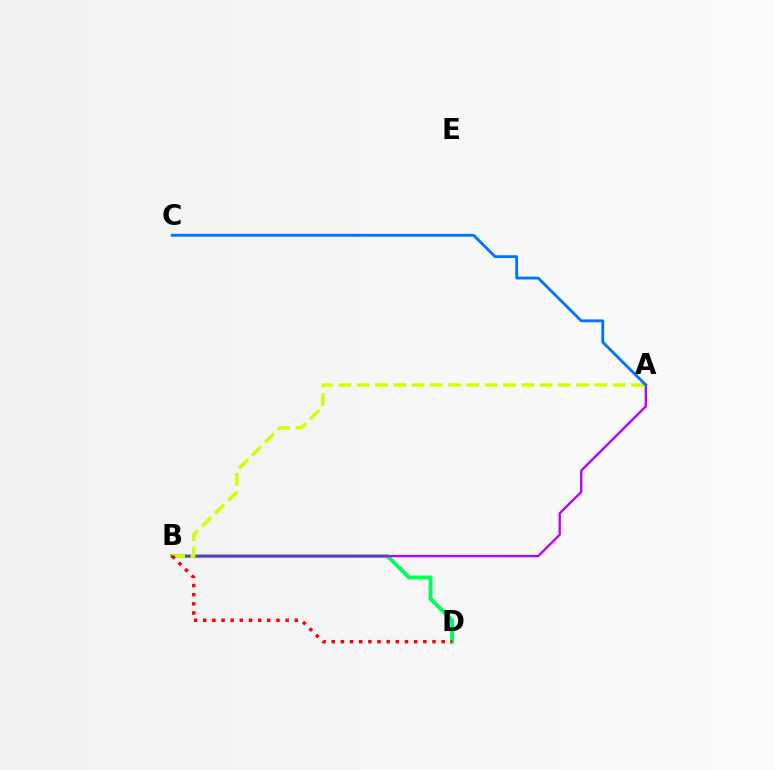{('B', 'D'): [{'color': '#00ff5c', 'line_style': 'solid', 'thickness': 2.82}, {'color': '#ff0000', 'line_style': 'dotted', 'thickness': 2.49}], ('A', 'B'): [{'color': '#b900ff', 'line_style': 'solid', 'thickness': 1.68}, {'color': '#d1ff00', 'line_style': 'dashed', 'thickness': 2.49}], ('A', 'C'): [{'color': '#0074ff', 'line_style': 'solid', 'thickness': 2.04}]}